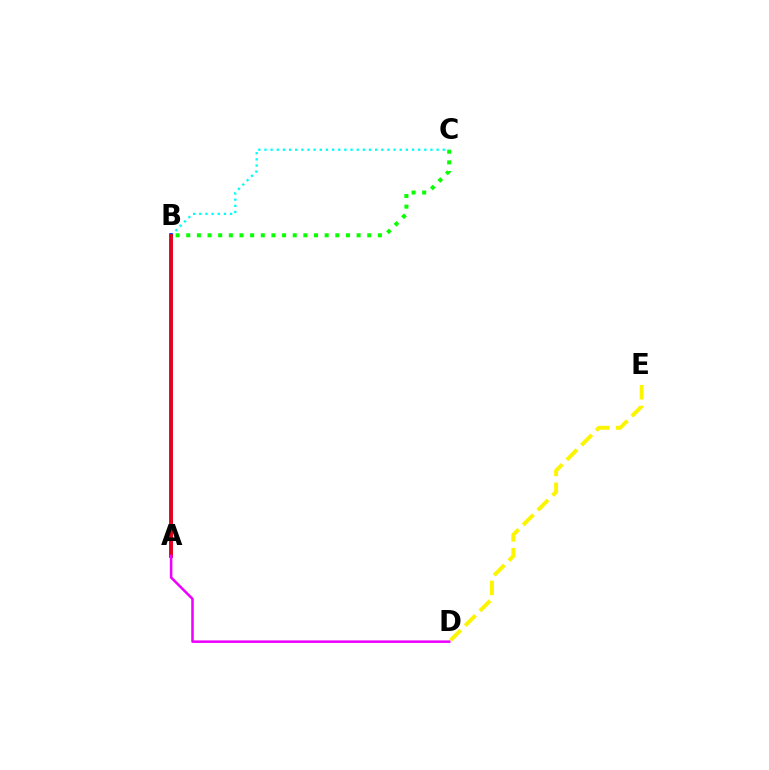{('B', 'C'): [{'color': '#00fff6', 'line_style': 'dotted', 'thickness': 1.67}, {'color': '#08ff00', 'line_style': 'dotted', 'thickness': 2.89}], ('D', 'E'): [{'color': '#fcf500', 'line_style': 'dashed', 'thickness': 2.82}], ('A', 'B'): [{'color': '#0010ff', 'line_style': 'solid', 'thickness': 2.58}, {'color': '#ff0000', 'line_style': 'solid', 'thickness': 1.98}], ('A', 'D'): [{'color': '#ee00ff', 'line_style': 'solid', 'thickness': 1.83}]}